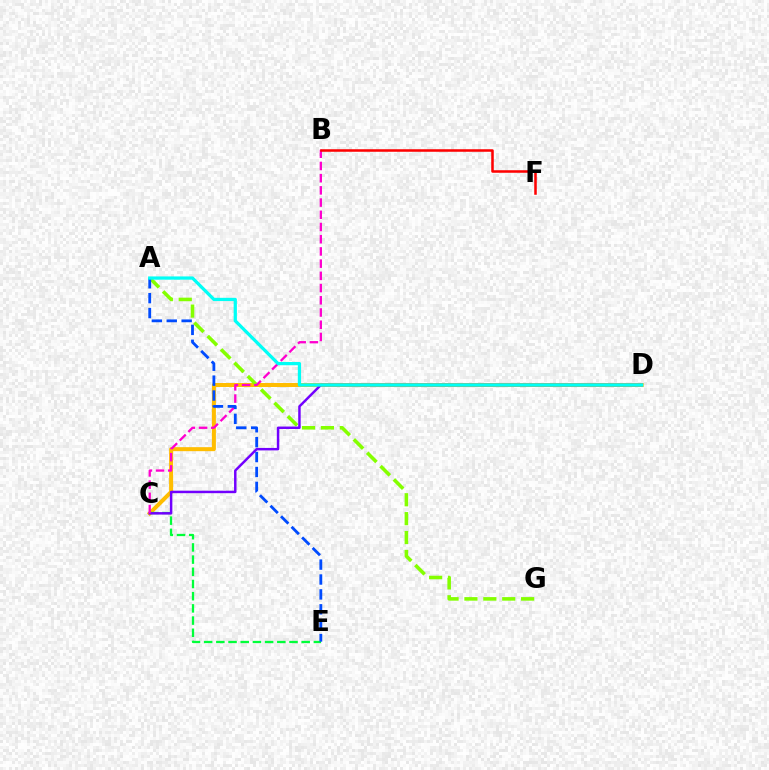{('C', 'D'): [{'color': '#ffbd00', 'line_style': 'solid', 'thickness': 2.88}, {'color': '#7200ff', 'line_style': 'solid', 'thickness': 1.78}], ('C', 'E'): [{'color': '#00ff39', 'line_style': 'dashed', 'thickness': 1.66}], ('A', 'G'): [{'color': '#84ff00', 'line_style': 'dashed', 'thickness': 2.57}], ('B', 'C'): [{'color': '#ff00cf', 'line_style': 'dashed', 'thickness': 1.66}], ('B', 'F'): [{'color': '#ff0000', 'line_style': 'solid', 'thickness': 1.82}], ('A', 'E'): [{'color': '#004bff', 'line_style': 'dashed', 'thickness': 2.02}], ('A', 'D'): [{'color': '#00fff6', 'line_style': 'solid', 'thickness': 2.34}]}